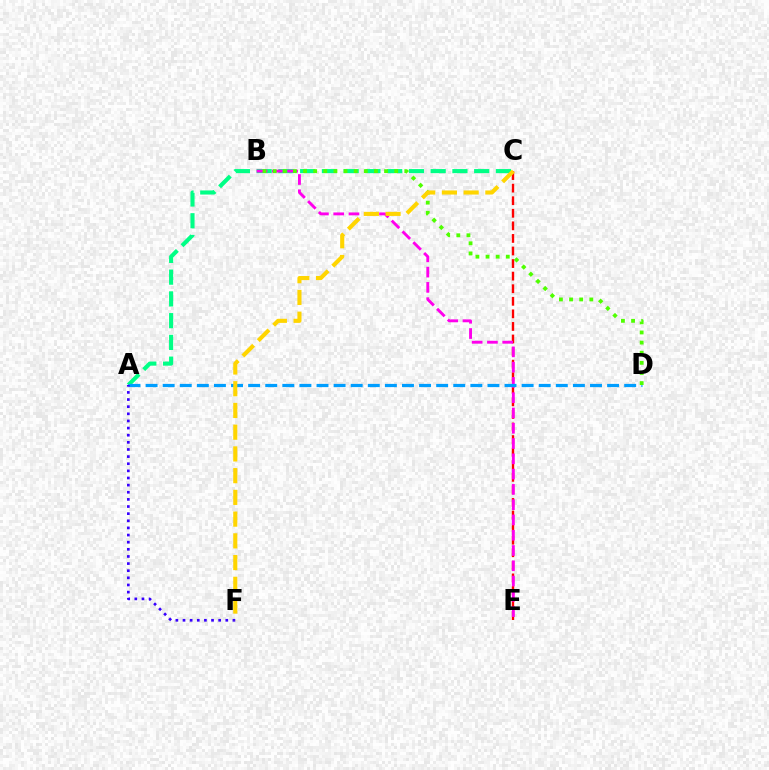{('C', 'E'): [{'color': '#ff0000', 'line_style': 'dashed', 'thickness': 1.71}], ('A', 'C'): [{'color': '#00ff86', 'line_style': 'dashed', 'thickness': 2.96}], ('B', 'E'): [{'color': '#ff00ed', 'line_style': 'dashed', 'thickness': 2.08}], ('A', 'D'): [{'color': '#009eff', 'line_style': 'dashed', 'thickness': 2.32}], ('B', 'D'): [{'color': '#4fff00', 'line_style': 'dotted', 'thickness': 2.75}], ('A', 'F'): [{'color': '#3700ff', 'line_style': 'dotted', 'thickness': 1.94}], ('C', 'F'): [{'color': '#ffd500', 'line_style': 'dashed', 'thickness': 2.95}]}